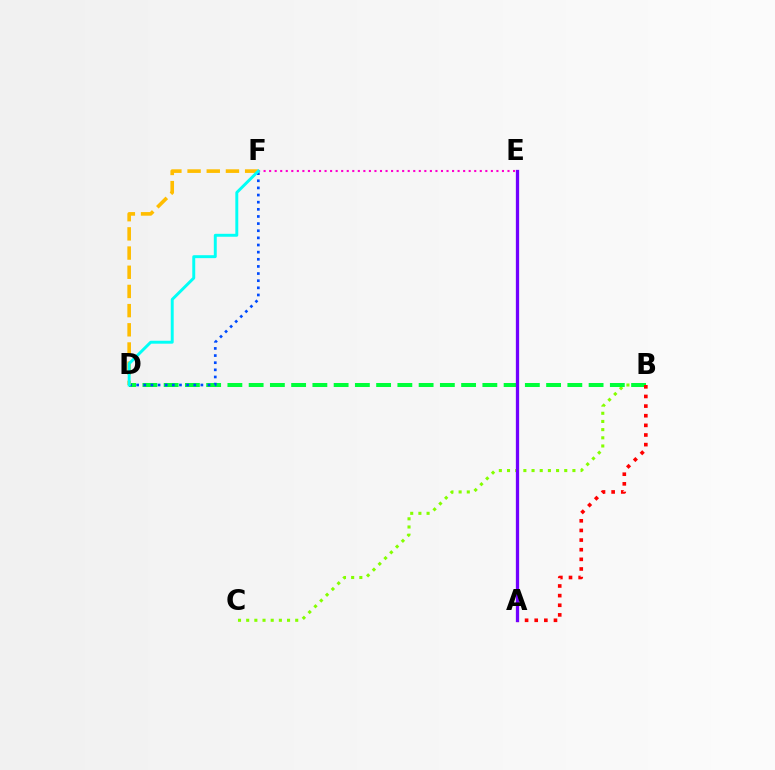{('E', 'F'): [{'color': '#ff00cf', 'line_style': 'dotted', 'thickness': 1.51}], ('B', 'C'): [{'color': '#84ff00', 'line_style': 'dotted', 'thickness': 2.22}], ('B', 'D'): [{'color': '#00ff39', 'line_style': 'dashed', 'thickness': 2.89}], ('D', 'F'): [{'color': '#004bff', 'line_style': 'dotted', 'thickness': 1.94}, {'color': '#ffbd00', 'line_style': 'dashed', 'thickness': 2.61}, {'color': '#00fff6', 'line_style': 'solid', 'thickness': 2.12}], ('A', 'B'): [{'color': '#ff0000', 'line_style': 'dotted', 'thickness': 2.62}], ('A', 'E'): [{'color': '#7200ff', 'line_style': 'solid', 'thickness': 2.36}]}